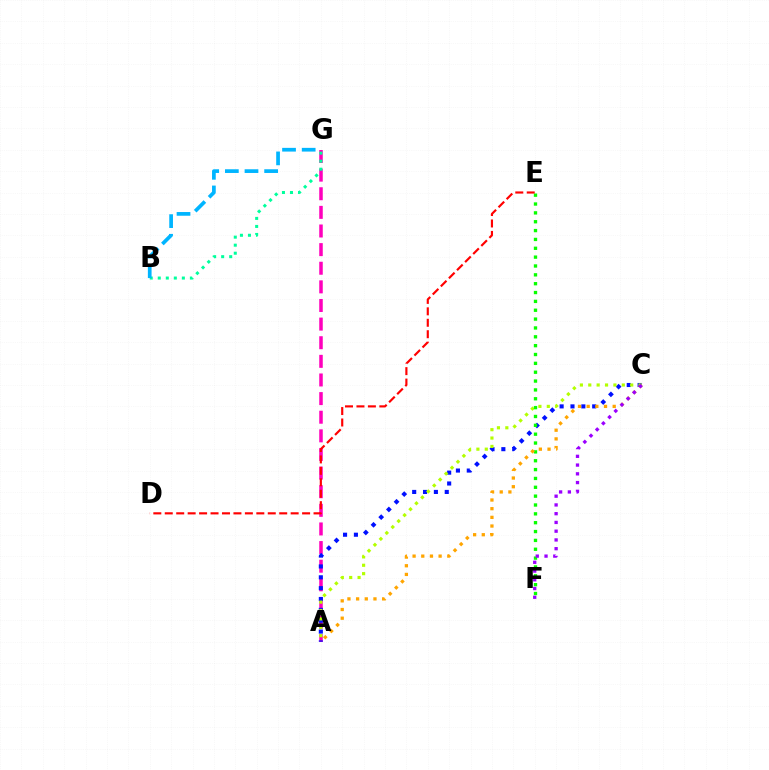{('A', 'G'): [{'color': '#ff00bd', 'line_style': 'dashed', 'thickness': 2.53}], ('B', 'G'): [{'color': '#00ff9d', 'line_style': 'dotted', 'thickness': 2.18}, {'color': '#00b5ff', 'line_style': 'dashed', 'thickness': 2.67}], ('A', 'C'): [{'color': '#0010ff', 'line_style': 'dotted', 'thickness': 2.95}, {'color': '#b3ff00', 'line_style': 'dotted', 'thickness': 2.28}, {'color': '#ffa500', 'line_style': 'dotted', 'thickness': 2.36}], ('E', 'F'): [{'color': '#08ff00', 'line_style': 'dotted', 'thickness': 2.41}], ('D', 'E'): [{'color': '#ff0000', 'line_style': 'dashed', 'thickness': 1.55}], ('C', 'F'): [{'color': '#9b00ff', 'line_style': 'dotted', 'thickness': 2.38}]}